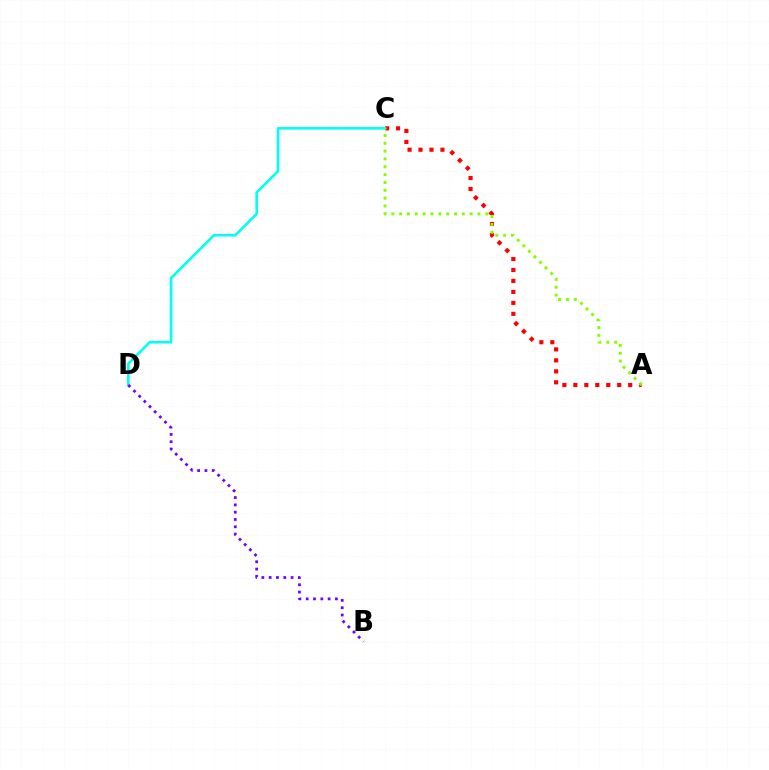{('A', 'C'): [{'color': '#ff0000', 'line_style': 'dotted', 'thickness': 2.98}, {'color': '#84ff00', 'line_style': 'dotted', 'thickness': 2.13}], ('C', 'D'): [{'color': '#00fff6', 'line_style': 'solid', 'thickness': 1.88}], ('B', 'D'): [{'color': '#7200ff', 'line_style': 'dotted', 'thickness': 1.98}]}